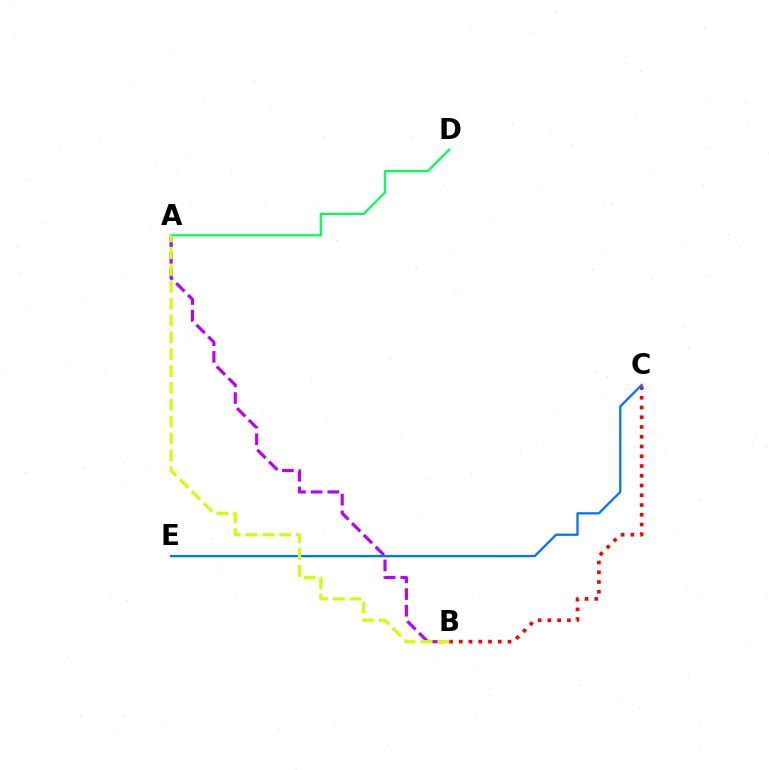{('A', 'B'): [{'color': '#b900ff', 'line_style': 'dashed', 'thickness': 2.27}, {'color': '#d1ff00', 'line_style': 'dashed', 'thickness': 2.29}], ('B', 'C'): [{'color': '#ff0000', 'line_style': 'dotted', 'thickness': 2.65}], ('A', 'D'): [{'color': '#00ff5c', 'line_style': 'solid', 'thickness': 1.62}], ('C', 'E'): [{'color': '#0074ff', 'line_style': 'solid', 'thickness': 1.63}]}